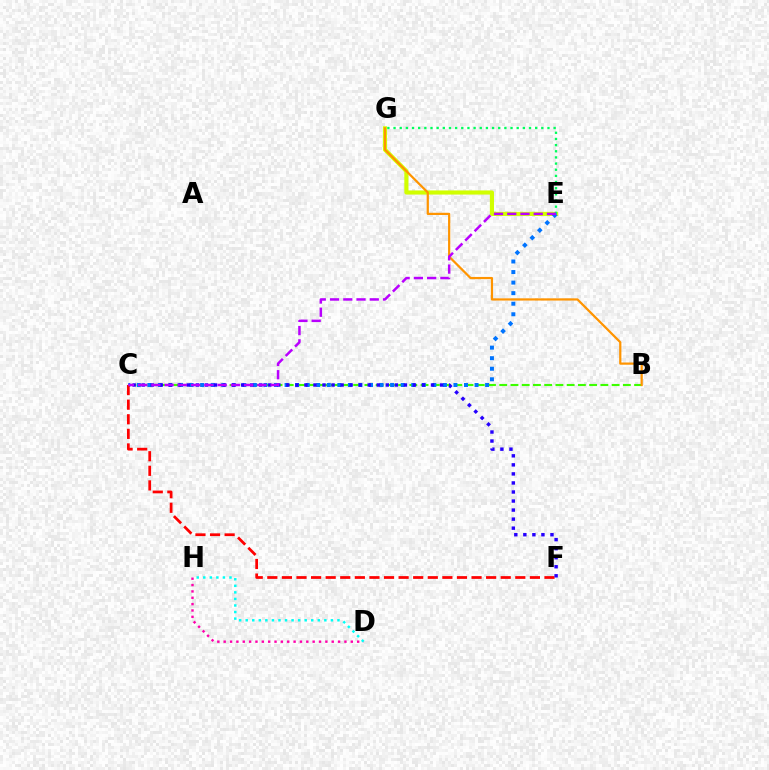{('E', 'G'): [{'color': '#d1ff00', 'line_style': 'solid', 'thickness': 2.98}, {'color': '#00ff5c', 'line_style': 'dotted', 'thickness': 1.67}], ('B', 'C'): [{'color': '#3dff00', 'line_style': 'dashed', 'thickness': 1.53}], ('C', 'E'): [{'color': '#0074ff', 'line_style': 'dotted', 'thickness': 2.87}, {'color': '#b900ff', 'line_style': 'dashed', 'thickness': 1.8}], ('C', 'F'): [{'color': '#ff0000', 'line_style': 'dashed', 'thickness': 1.98}, {'color': '#2500ff', 'line_style': 'dotted', 'thickness': 2.46}], ('B', 'G'): [{'color': '#ff9400', 'line_style': 'solid', 'thickness': 1.6}], ('D', 'H'): [{'color': '#ff00ac', 'line_style': 'dotted', 'thickness': 1.73}, {'color': '#00fff6', 'line_style': 'dotted', 'thickness': 1.78}]}